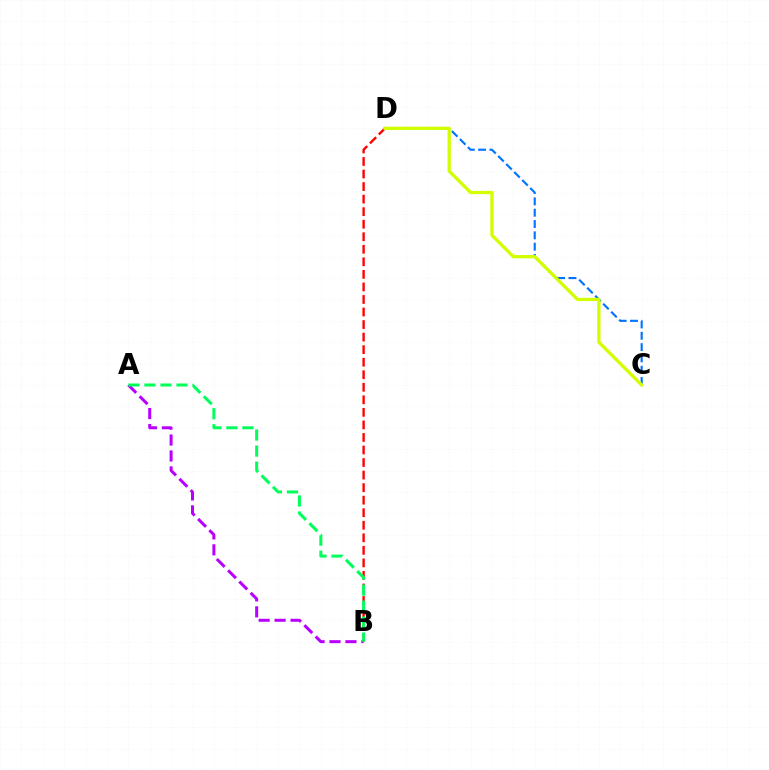{('A', 'B'): [{'color': '#b900ff', 'line_style': 'dashed', 'thickness': 2.17}, {'color': '#00ff5c', 'line_style': 'dashed', 'thickness': 2.18}], ('C', 'D'): [{'color': '#0074ff', 'line_style': 'dashed', 'thickness': 1.54}, {'color': '#d1ff00', 'line_style': 'solid', 'thickness': 2.37}], ('B', 'D'): [{'color': '#ff0000', 'line_style': 'dashed', 'thickness': 1.7}]}